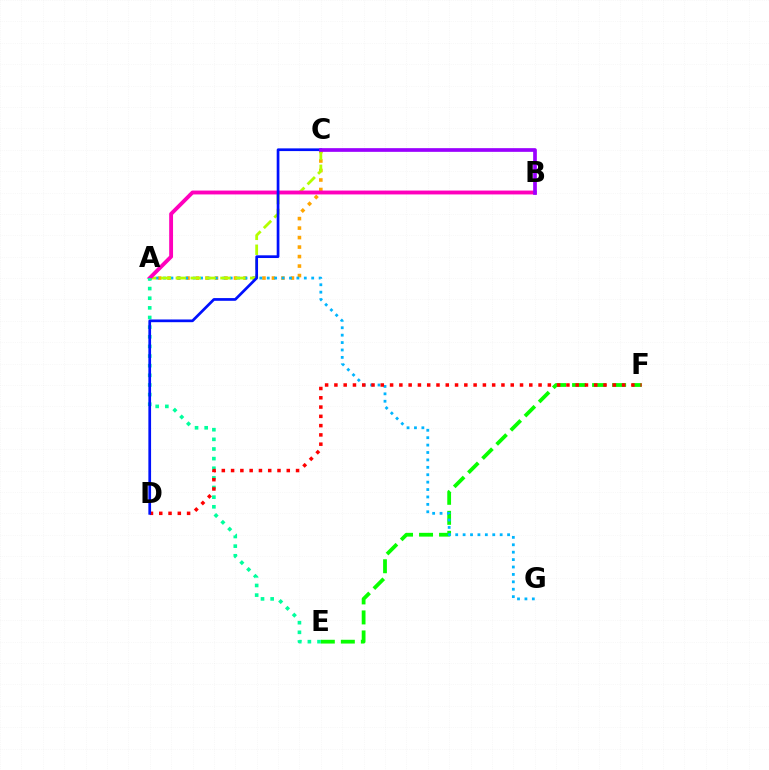{('E', 'F'): [{'color': '#08ff00', 'line_style': 'dashed', 'thickness': 2.72}], ('A', 'C'): [{'color': '#ffa500', 'line_style': 'dotted', 'thickness': 2.58}, {'color': '#b3ff00', 'line_style': 'dashed', 'thickness': 2.02}], ('A', 'G'): [{'color': '#00b5ff', 'line_style': 'dotted', 'thickness': 2.01}], ('A', 'B'): [{'color': '#ff00bd', 'line_style': 'solid', 'thickness': 2.78}], ('A', 'E'): [{'color': '#00ff9d', 'line_style': 'dotted', 'thickness': 2.62}], ('D', 'F'): [{'color': '#ff0000', 'line_style': 'dotted', 'thickness': 2.52}], ('C', 'D'): [{'color': '#0010ff', 'line_style': 'solid', 'thickness': 1.95}], ('B', 'C'): [{'color': '#9b00ff', 'line_style': 'solid', 'thickness': 2.65}]}